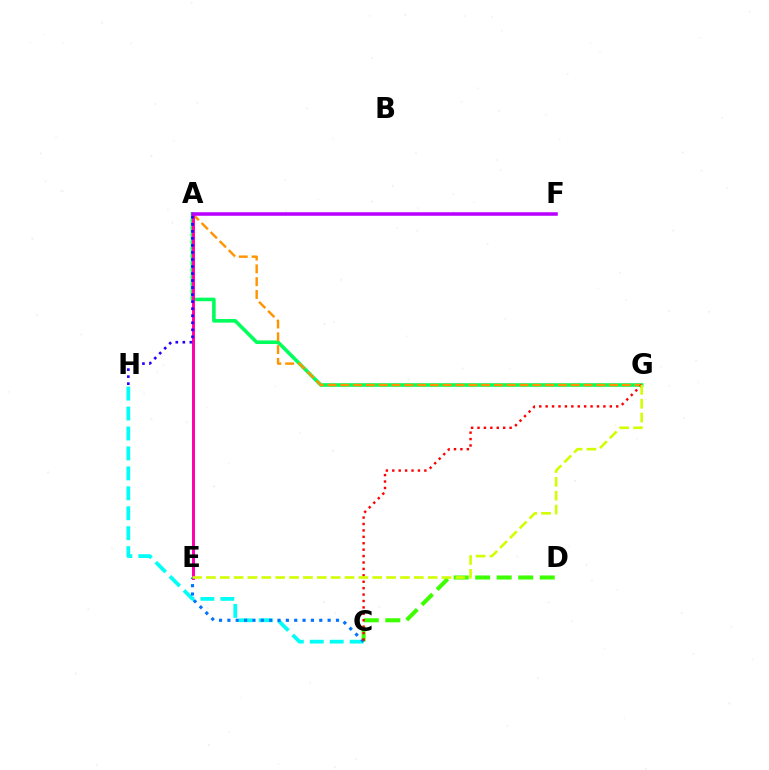{('A', 'G'): [{'color': '#00ff5c', 'line_style': 'solid', 'thickness': 2.59}, {'color': '#ff9400', 'line_style': 'dashed', 'thickness': 1.74}], ('C', 'H'): [{'color': '#00fff6', 'line_style': 'dashed', 'thickness': 2.71}], ('A', 'E'): [{'color': '#ff00ac', 'line_style': 'solid', 'thickness': 2.13}], ('C', 'D'): [{'color': '#3dff00', 'line_style': 'dashed', 'thickness': 2.92}], ('C', 'E'): [{'color': '#0074ff', 'line_style': 'dotted', 'thickness': 2.27}], ('C', 'G'): [{'color': '#ff0000', 'line_style': 'dotted', 'thickness': 1.74}], ('E', 'G'): [{'color': '#d1ff00', 'line_style': 'dashed', 'thickness': 1.88}], ('A', 'H'): [{'color': '#2500ff', 'line_style': 'dotted', 'thickness': 1.91}], ('A', 'F'): [{'color': '#b900ff', 'line_style': 'solid', 'thickness': 2.54}]}